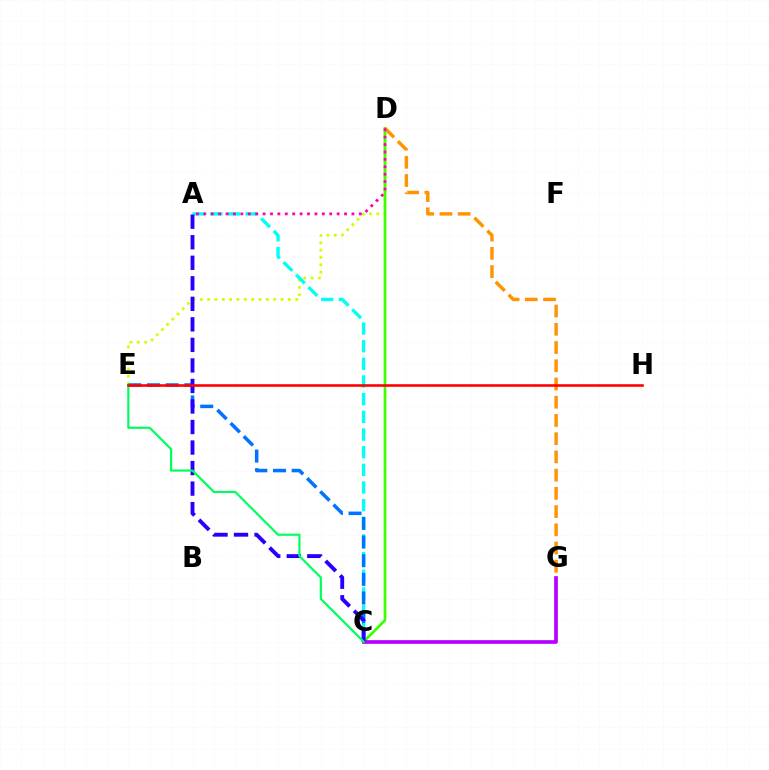{('D', 'E'): [{'color': '#d1ff00', 'line_style': 'dotted', 'thickness': 1.99}], ('A', 'C'): [{'color': '#00fff6', 'line_style': 'dashed', 'thickness': 2.4}, {'color': '#2500ff', 'line_style': 'dashed', 'thickness': 2.79}], ('C', 'D'): [{'color': '#3dff00', 'line_style': 'solid', 'thickness': 1.97}], ('C', 'G'): [{'color': '#b900ff', 'line_style': 'solid', 'thickness': 2.65}], ('D', 'G'): [{'color': '#ff9400', 'line_style': 'dashed', 'thickness': 2.48}], ('C', 'E'): [{'color': '#0074ff', 'line_style': 'dashed', 'thickness': 2.53}, {'color': '#00ff5c', 'line_style': 'solid', 'thickness': 1.57}], ('A', 'D'): [{'color': '#ff00ac', 'line_style': 'dotted', 'thickness': 2.01}], ('E', 'H'): [{'color': '#ff0000', 'line_style': 'solid', 'thickness': 1.86}]}